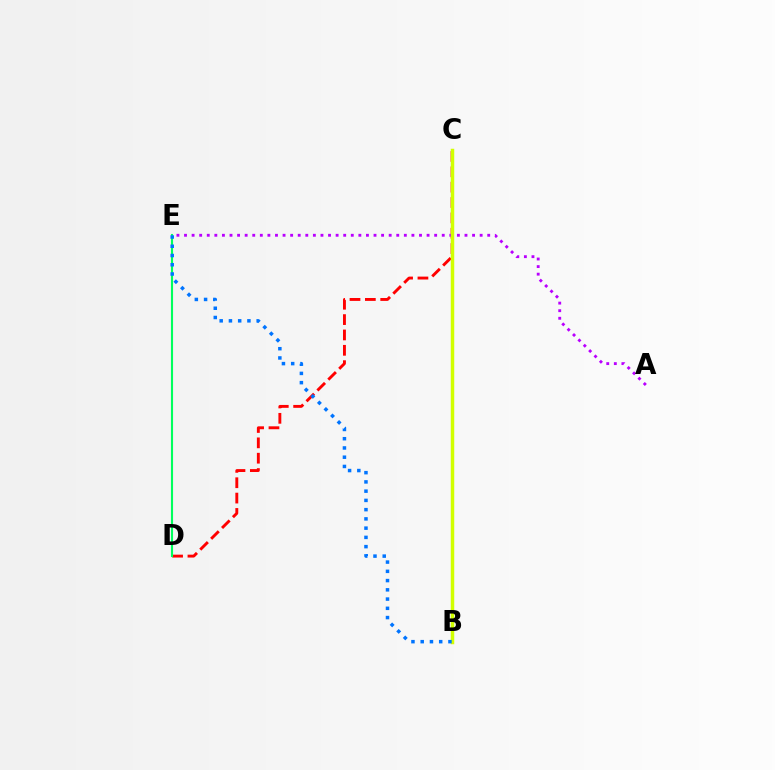{('C', 'D'): [{'color': '#ff0000', 'line_style': 'dashed', 'thickness': 2.09}], ('D', 'E'): [{'color': '#00ff5c', 'line_style': 'solid', 'thickness': 1.52}], ('A', 'E'): [{'color': '#b900ff', 'line_style': 'dotted', 'thickness': 2.06}], ('B', 'C'): [{'color': '#d1ff00', 'line_style': 'solid', 'thickness': 2.5}], ('B', 'E'): [{'color': '#0074ff', 'line_style': 'dotted', 'thickness': 2.51}]}